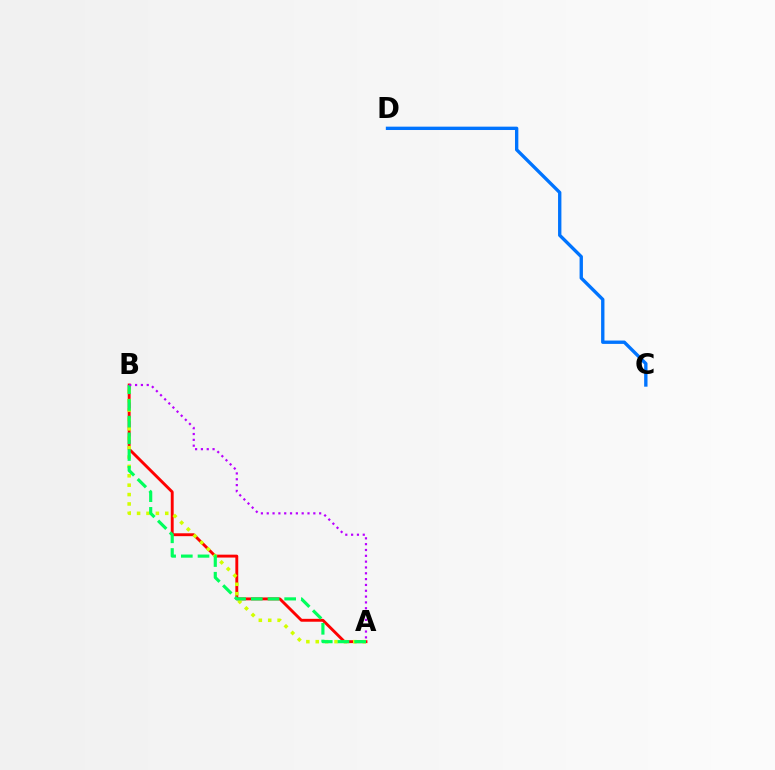{('C', 'D'): [{'color': '#0074ff', 'line_style': 'solid', 'thickness': 2.41}], ('A', 'B'): [{'color': '#ff0000', 'line_style': 'solid', 'thickness': 2.08}, {'color': '#d1ff00', 'line_style': 'dotted', 'thickness': 2.55}, {'color': '#00ff5c', 'line_style': 'dashed', 'thickness': 2.27}, {'color': '#b900ff', 'line_style': 'dotted', 'thickness': 1.58}]}